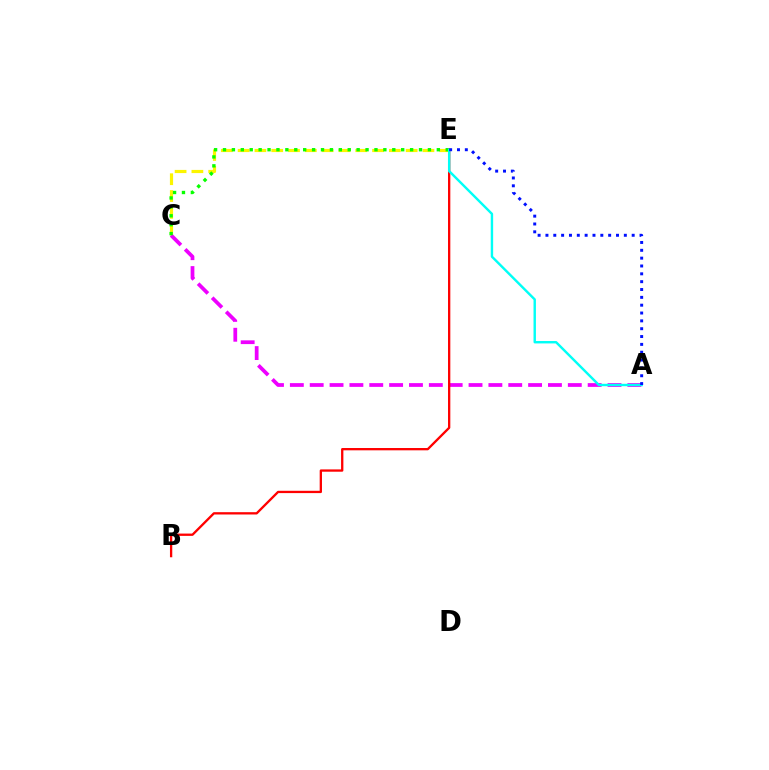{('C', 'E'): [{'color': '#fcf500', 'line_style': 'dashed', 'thickness': 2.28}, {'color': '#08ff00', 'line_style': 'dotted', 'thickness': 2.42}], ('A', 'C'): [{'color': '#ee00ff', 'line_style': 'dashed', 'thickness': 2.7}], ('B', 'E'): [{'color': '#ff0000', 'line_style': 'solid', 'thickness': 1.66}], ('A', 'E'): [{'color': '#00fff6', 'line_style': 'solid', 'thickness': 1.74}, {'color': '#0010ff', 'line_style': 'dotted', 'thickness': 2.13}]}